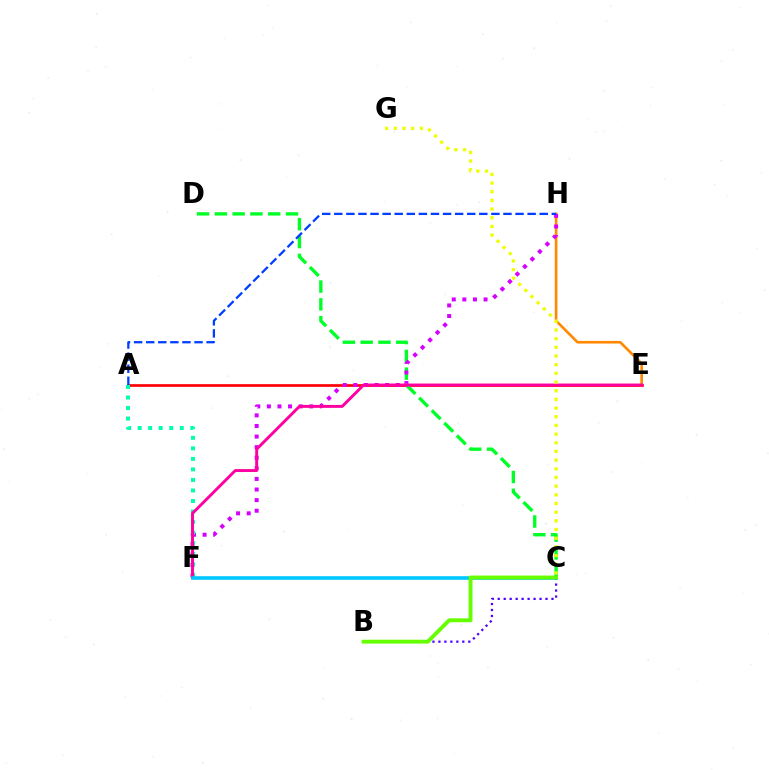{('A', 'E'): [{'color': '#ff0000', 'line_style': 'solid', 'thickness': 1.94}], ('E', 'H'): [{'color': '#ff8800', 'line_style': 'solid', 'thickness': 1.9}], ('C', 'D'): [{'color': '#00ff27', 'line_style': 'dashed', 'thickness': 2.42}], ('B', 'C'): [{'color': '#4f00ff', 'line_style': 'dotted', 'thickness': 1.62}, {'color': '#66ff00', 'line_style': 'solid', 'thickness': 2.79}], ('F', 'H'): [{'color': '#d600ff', 'line_style': 'dotted', 'thickness': 2.88}], ('A', 'F'): [{'color': '#00ffaf', 'line_style': 'dotted', 'thickness': 2.86}], ('E', 'F'): [{'color': '#ff00a0', 'line_style': 'solid', 'thickness': 2.1}], ('C', 'F'): [{'color': '#00c7ff', 'line_style': 'solid', 'thickness': 2.6}], ('C', 'G'): [{'color': '#eeff00', 'line_style': 'dotted', 'thickness': 2.36}], ('A', 'H'): [{'color': '#003fff', 'line_style': 'dashed', 'thickness': 1.64}]}